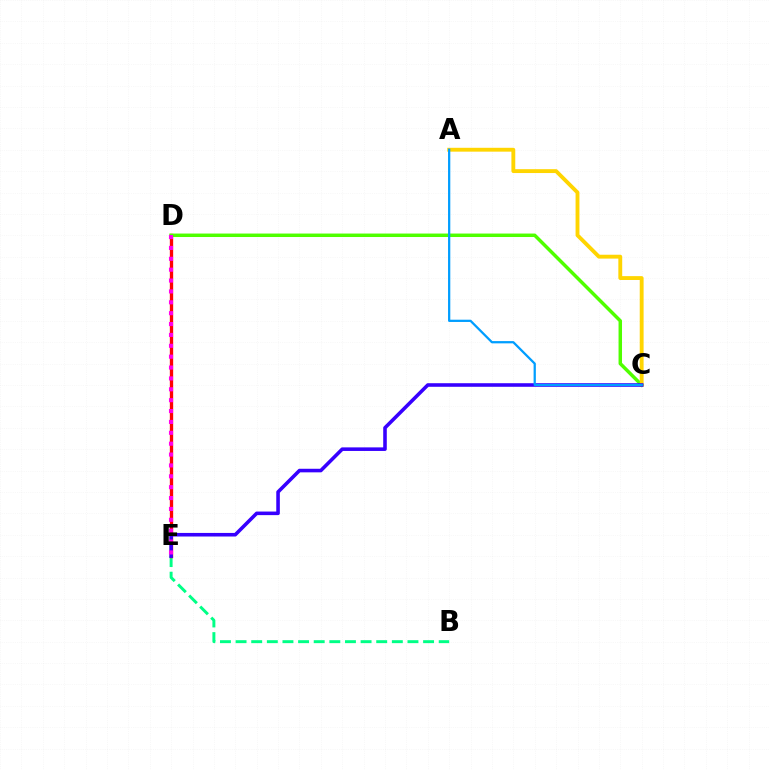{('B', 'E'): [{'color': '#00ff86', 'line_style': 'dashed', 'thickness': 2.12}], ('D', 'E'): [{'color': '#ff0000', 'line_style': 'solid', 'thickness': 2.4}, {'color': '#ff00ed', 'line_style': 'dotted', 'thickness': 2.95}], ('C', 'D'): [{'color': '#4fff00', 'line_style': 'solid', 'thickness': 2.5}], ('A', 'C'): [{'color': '#ffd500', 'line_style': 'solid', 'thickness': 2.78}, {'color': '#009eff', 'line_style': 'solid', 'thickness': 1.62}], ('C', 'E'): [{'color': '#3700ff', 'line_style': 'solid', 'thickness': 2.57}]}